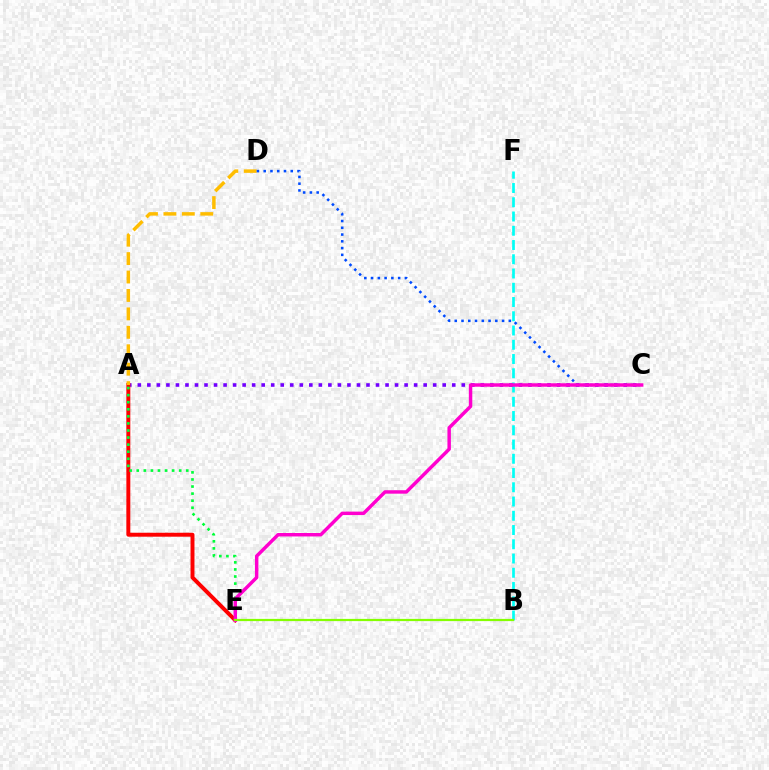{('B', 'F'): [{'color': '#00fff6', 'line_style': 'dashed', 'thickness': 1.94}], ('A', 'C'): [{'color': '#7200ff', 'line_style': 'dotted', 'thickness': 2.59}], ('A', 'E'): [{'color': '#ff0000', 'line_style': 'solid', 'thickness': 2.84}, {'color': '#00ff39', 'line_style': 'dotted', 'thickness': 1.92}], ('A', 'D'): [{'color': '#ffbd00', 'line_style': 'dashed', 'thickness': 2.5}], ('C', 'D'): [{'color': '#004bff', 'line_style': 'dotted', 'thickness': 1.84}], ('C', 'E'): [{'color': '#ff00cf', 'line_style': 'solid', 'thickness': 2.49}], ('B', 'E'): [{'color': '#84ff00', 'line_style': 'solid', 'thickness': 1.6}]}